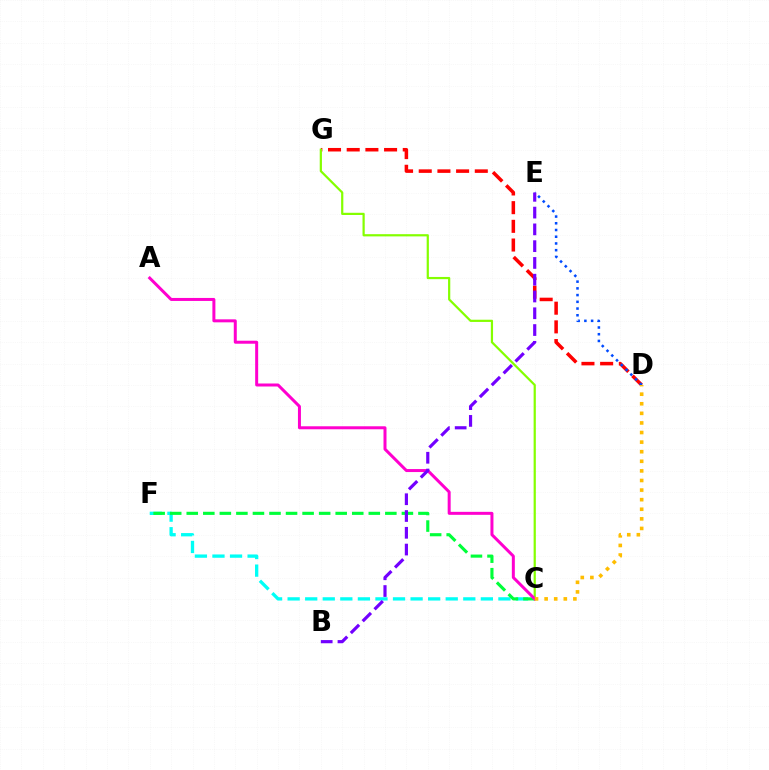{('C', 'F'): [{'color': '#00fff6', 'line_style': 'dashed', 'thickness': 2.39}, {'color': '#00ff39', 'line_style': 'dashed', 'thickness': 2.25}], ('D', 'G'): [{'color': '#ff0000', 'line_style': 'dashed', 'thickness': 2.54}], ('C', 'G'): [{'color': '#84ff00', 'line_style': 'solid', 'thickness': 1.59}], ('D', 'E'): [{'color': '#004bff', 'line_style': 'dotted', 'thickness': 1.83}], ('A', 'C'): [{'color': '#ff00cf', 'line_style': 'solid', 'thickness': 2.16}], ('B', 'E'): [{'color': '#7200ff', 'line_style': 'dashed', 'thickness': 2.28}], ('C', 'D'): [{'color': '#ffbd00', 'line_style': 'dotted', 'thickness': 2.61}]}